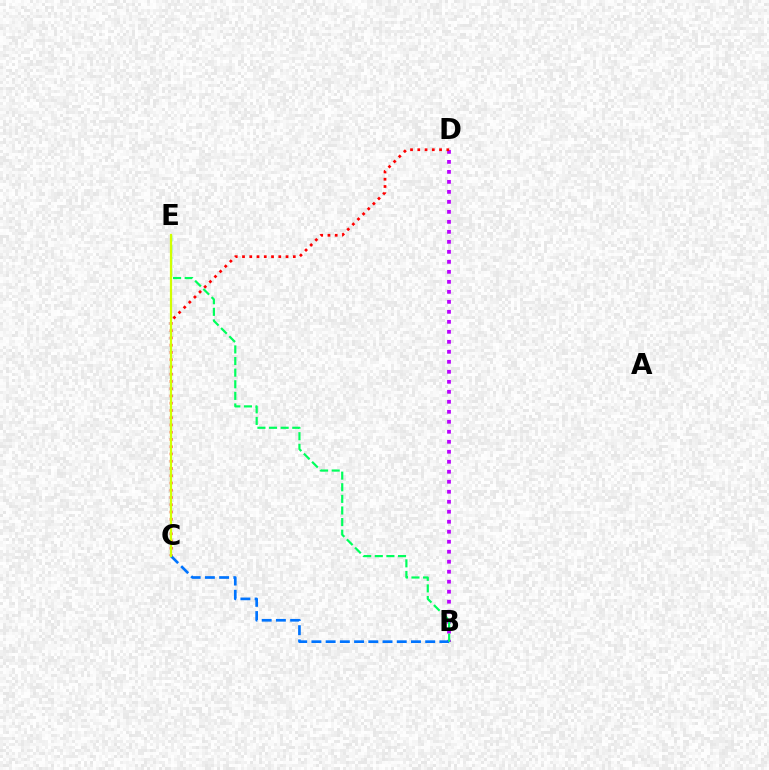{('B', 'D'): [{'color': '#b900ff', 'line_style': 'dotted', 'thickness': 2.72}], ('C', 'D'): [{'color': '#ff0000', 'line_style': 'dotted', 'thickness': 1.97}], ('B', 'C'): [{'color': '#0074ff', 'line_style': 'dashed', 'thickness': 1.93}], ('B', 'E'): [{'color': '#00ff5c', 'line_style': 'dashed', 'thickness': 1.58}], ('C', 'E'): [{'color': '#d1ff00', 'line_style': 'solid', 'thickness': 1.6}]}